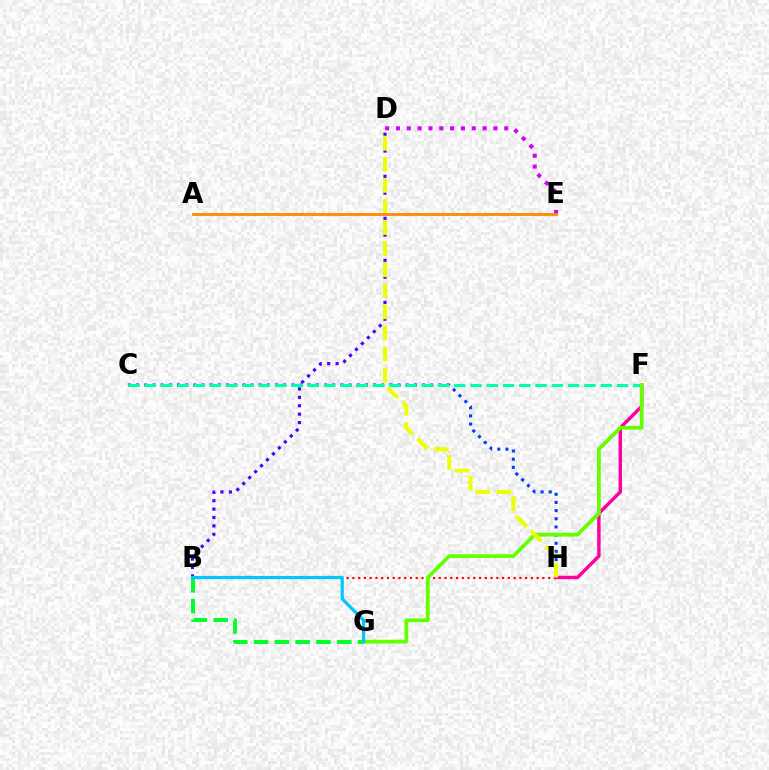{('C', 'H'): [{'color': '#003fff', 'line_style': 'dotted', 'thickness': 2.22}], ('B', 'D'): [{'color': '#4f00ff', 'line_style': 'dotted', 'thickness': 2.28}], ('B', 'H'): [{'color': '#ff0000', 'line_style': 'dotted', 'thickness': 1.56}], ('B', 'G'): [{'color': '#00ff27', 'line_style': 'dashed', 'thickness': 2.83}, {'color': '#00c7ff', 'line_style': 'solid', 'thickness': 2.29}], ('C', 'F'): [{'color': '#00ffaf', 'line_style': 'dashed', 'thickness': 2.21}], ('F', 'H'): [{'color': '#ff00a0', 'line_style': 'solid', 'thickness': 2.46}], ('F', 'G'): [{'color': '#66ff00', 'line_style': 'solid', 'thickness': 2.71}], ('D', 'H'): [{'color': '#eeff00', 'line_style': 'dashed', 'thickness': 2.86}], ('D', 'E'): [{'color': '#d600ff', 'line_style': 'dotted', 'thickness': 2.94}], ('A', 'E'): [{'color': '#ff8800', 'line_style': 'solid', 'thickness': 2.01}]}